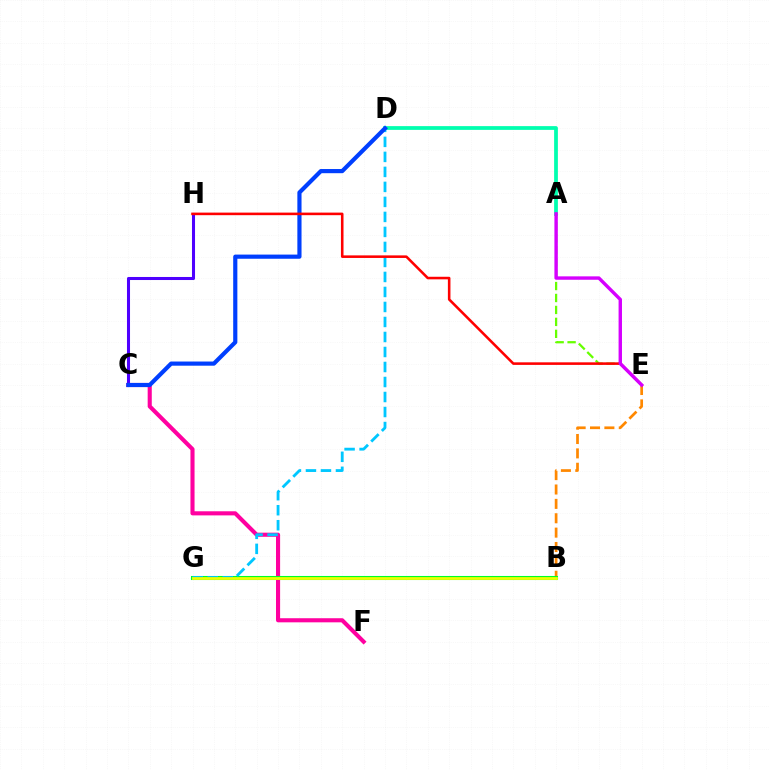{('B', 'E'): [{'color': '#ff8800', 'line_style': 'dashed', 'thickness': 1.95}], ('A', 'D'): [{'color': '#00ffaf', 'line_style': 'solid', 'thickness': 2.71}], ('C', 'F'): [{'color': '#ff00a0', 'line_style': 'solid', 'thickness': 2.95}], ('A', 'E'): [{'color': '#66ff00', 'line_style': 'dashed', 'thickness': 1.62}, {'color': '#d600ff', 'line_style': 'solid', 'thickness': 2.45}], ('B', 'G'): [{'color': '#00ff27', 'line_style': 'solid', 'thickness': 2.93}, {'color': '#eeff00', 'line_style': 'solid', 'thickness': 2.01}], ('D', 'G'): [{'color': '#00c7ff', 'line_style': 'dashed', 'thickness': 2.04}], ('C', 'H'): [{'color': '#4f00ff', 'line_style': 'solid', 'thickness': 2.2}], ('C', 'D'): [{'color': '#003fff', 'line_style': 'solid', 'thickness': 3.0}], ('E', 'H'): [{'color': '#ff0000', 'line_style': 'solid', 'thickness': 1.85}]}